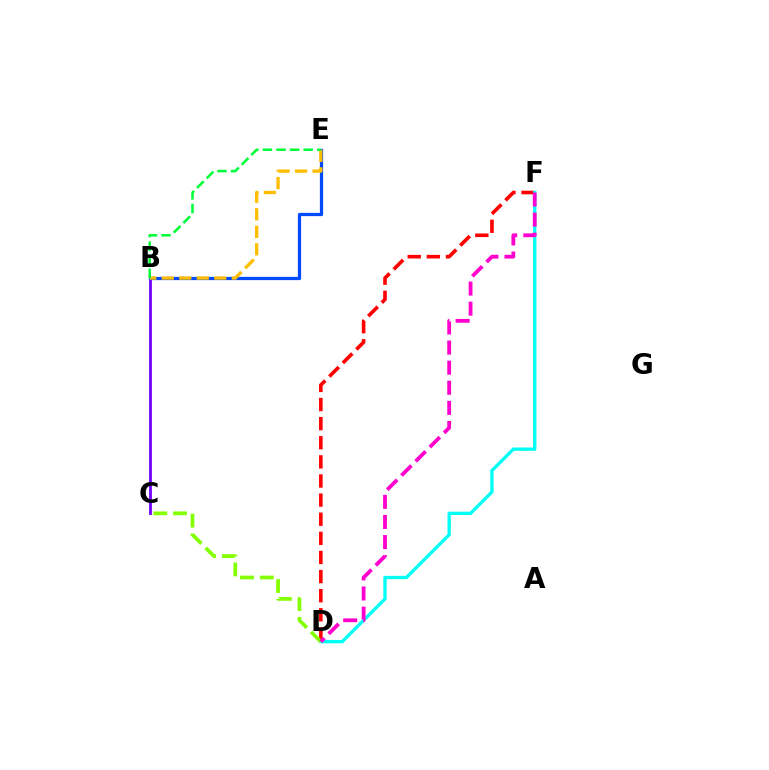{('D', 'F'): [{'color': '#ff0000', 'line_style': 'dashed', 'thickness': 2.6}, {'color': '#00fff6', 'line_style': 'solid', 'thickness': 2.39}, {'color': '#ff00cf', 'line_style': 'dashed', 'thickness': 2.73}], ('C', 'D'): [{'color': '#84ff00', 'line_style': 'dashed', 'thickness': 2.68}], ('B', 'C'): [{'color': '#7200ff', 'line_style': 'solid', 'thickness': 2.0}], ('B', 'E'): [{'color': '#004bff', 'line_style': 'solid', 'thickness': 2.34}, {'color': '#ffbd00', 'line_style': 'dashed', 'thickness': 2.38}, {'color': '#00ff39', 'line_style': 'dashed', 'thickness': 1.85}]}